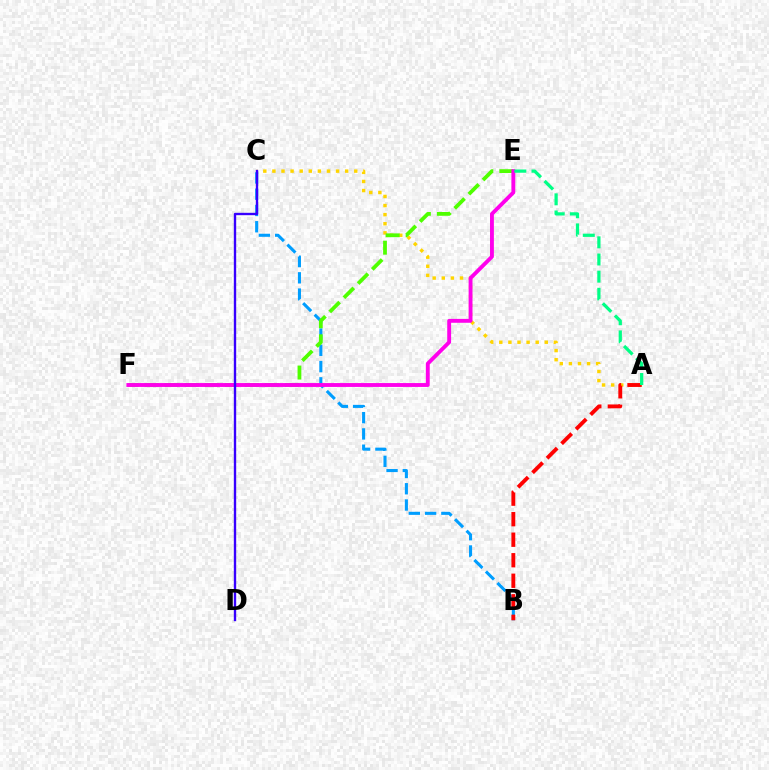{('B', 'C'): [{'color': '#009eff', 'line_style': 'dashed', 'thickness': 2.21}], ('A', 'C'): [{'color': '#ffd500', 'line_style': 'dotted', 'thickness': 2.47}], ('E', 'F'): [{'color': '#4fff00', 'line_style': 'dashed', 'thickness': 2.72}, {'color': '#ff00ed', 'line_style': 'solid', 'thickness': 2.79}], ('A', 'B'): [{'color': '#ff0000', 'line_style': 'dashed', 'thickness': 2.79}], ('C', 'D'): [{'color': '#3700ff', 'line_style': 'solid', 'thickness': 1.7}], ('A', 'E'): [{'color': '#00ff86', 'line_style': 'dashed', 'thickness': 2.33}]}